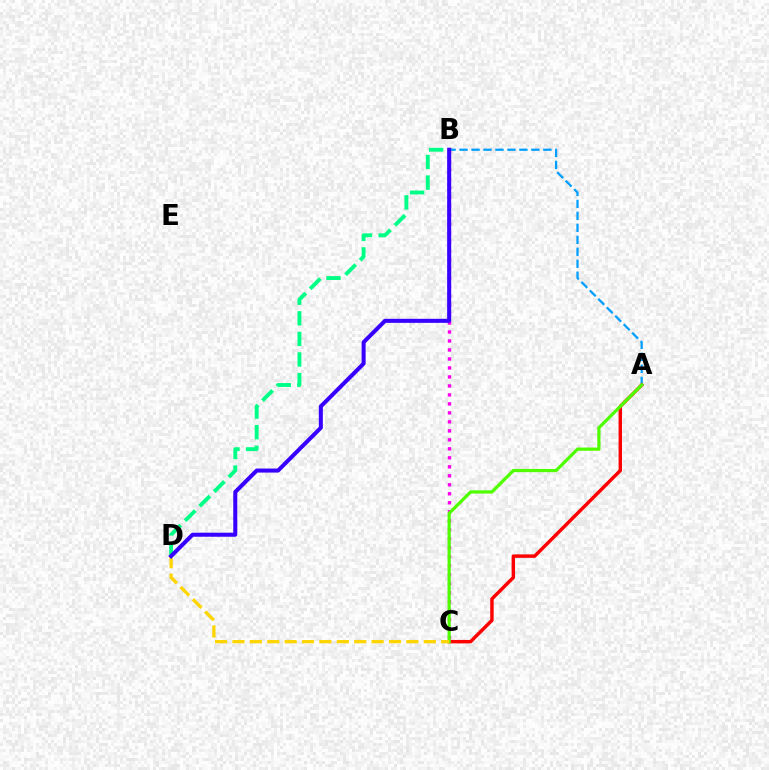{('A', 'B'): [{'color': '#009eff', 'line_style': 'dashed', 'thickness': 1.63}], ('A', 'C'): [{'color': '#ff0000', 'line_style': 'solid', 'thickness': 2.48}, {'color': '#4fff00', 'line_style': 'solid', 'thickness': 2.32}], ('B', 'C'): [{'color': '#ff00ed', 'line_style': 'dotted', 'thickness': 2.44}], ('C', 'D'): [{'color': '#ffd500', 'line_style': 'dashed', 'thickness': 2.36}], ('B', 'D'): [{'color': '#00ff86', 'line_style': 'dashed', 'thickness': 2.8}, {'color': '#3700ff', 'line_style': 'solid', 'thickness': 2.91}]}